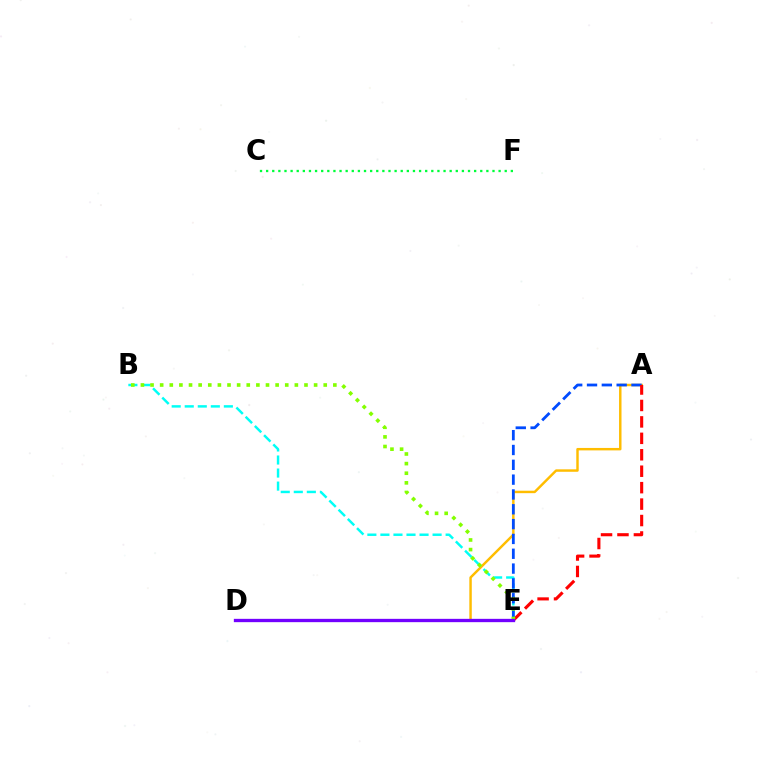{('D', 'E'): [{'color': '#ff00cf', 'line_style': 'solid', 'thickness': 2.09}, {'color': '#7200ff', 'line_style': 'solid', 'thickness': 2.39}], ('A', 'D'): [{'color': '#ffbd00', 'line_style': 'solid', 'thickness': 1.76}], ('B', 'E'): [{'color': '#00fff6', 'line_style': 'dashed', 'thickness': 1.77}, {'color': '#84ff00', 'line_style': 'dotted', 'thickness': 2.61}], ('C', 'F'): [{'color': '#00ff39', 'line_style': 'dotted', 'thickness': 1.66}], ('A', 'E'): [{'color': '#004bff', 'line_style': 'dashed', 'thickness': 2.01}, {'color': '#ff0000', 'line_style': 'dashed', 'thickness': 2.23}]}